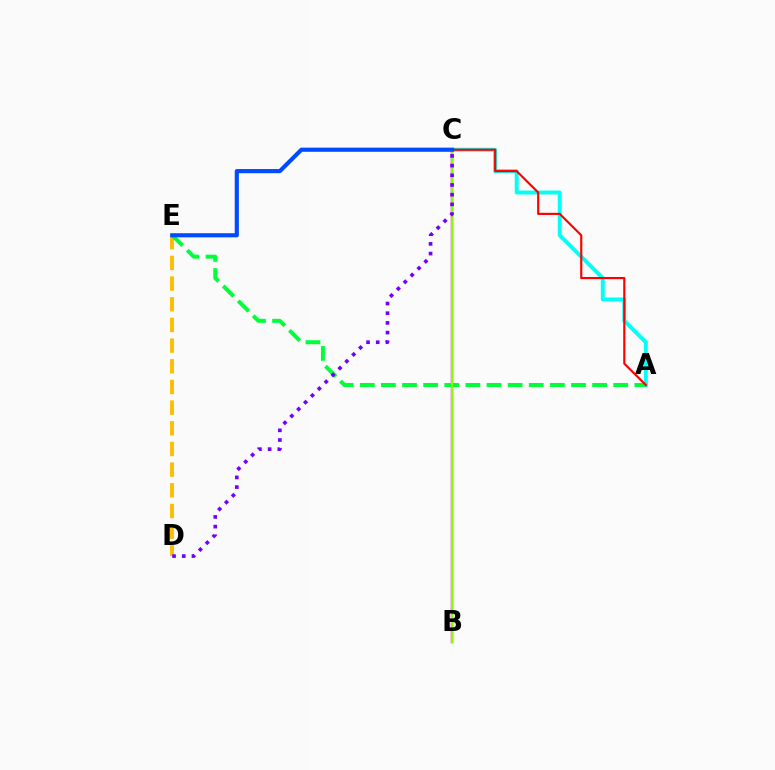{('B', 'C'): [{'color': '#ff00cf', 'line_style': 'solid', 'thickness': 1.76}, {'color': '#84ff00', 'line_style': 'solid', 'thickness': 1.5}], ('A', 'C'): [{'color': '#00fff6', 'line_style': 'solid', 'thickness': 2.82}, {'color': '#ff0000', 'line_style': 'solid', 'thickness': 1.55}], ('D', 'E'): [{'color': '#ffbd00', 'line_style': 'dashed', 'thickness': 2.81}], ('A', 'E'): [{'color': '#00ff39', 'line_style': 'dashed', 'thickness': 2.87}], ('C', 'E'): [{'color': '#004bff', 'line_style': 'solid', 'thickness': 2.98}], ('C', 'D'): [{'color': '#7200ff', 'line_style': 'dotted', 'thickness': 2.63}]}